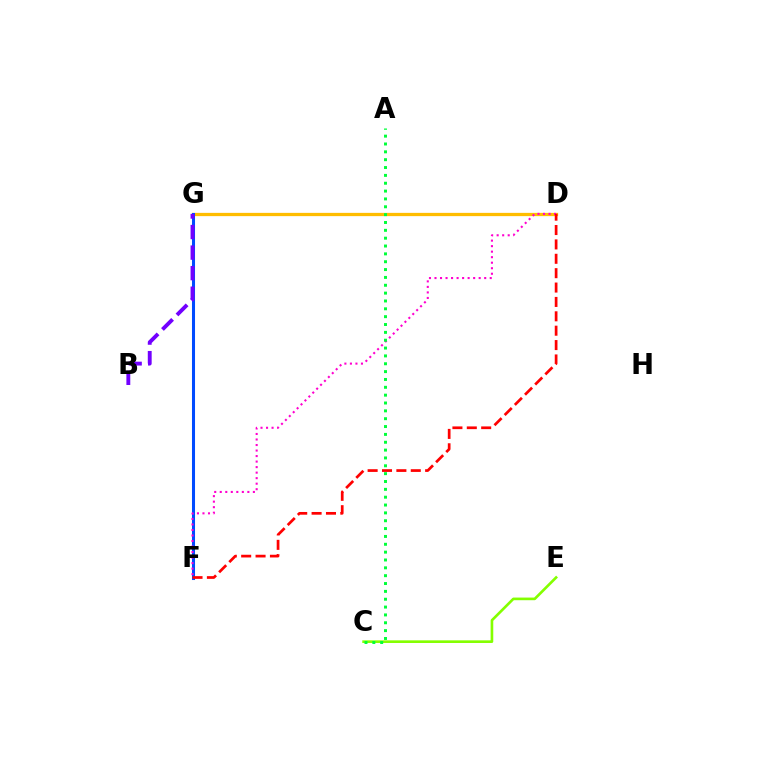{('D', 'G'): [{'color': '#00fff6', 'line_style': 'dotted', 'thickness': 1.92}, {'color': '#ffbd00', 'line_style': 'solid', 'thickness': 2.35}], ('F', 'G'): [{'color': '#004bff', 'line_style': 'solid', 'thickness': 2.19}], ('C', 'E'): [{'color': '#84ff00', 'line_style': 'solid', 'thickness': 1.9}], ('B', 'G'): [{'color': '#7200ff', 'line_style': 'dashed', 'thickness': 2.79}], ('D', 'F'): [{'color': '#ff00cf', 'line_style': 'dotted', 'thickness': 1.5}, {'color': '#ff0000', 'line_style': 'dashed', 'thickness': 1.95}], ('A', 'C'): [{'color': '#00ff39', 'line_style': 'dotted', 'thickness': 2.13}]}